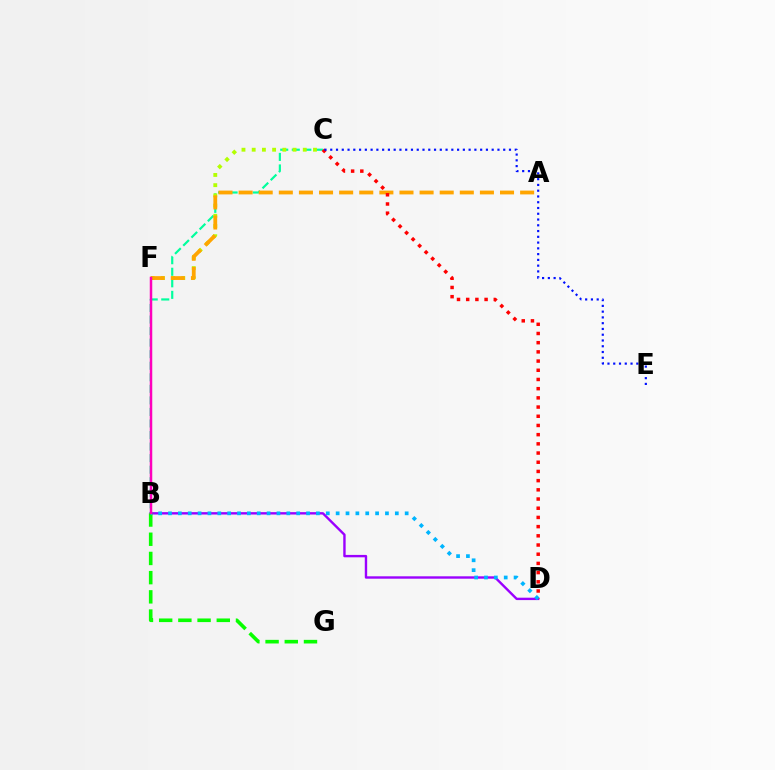{('B', 'D'): [{'color': '#9b00ff', 'line_style': 'solid', 'thickness': 1.72}, {'color': '#00b5ff', 'line_style': 'dotted', 'thickness': 2.68}], ('B', 'C'): [{'color': '#00ff9d', 'line_style': 'dashed', 'thickness': 1.57}], ('C', 'F'): [{'color': '#b3ff00', 'line_style': 'dotted', 'thickness': 2.77}], ('A', 'F'): [{'color': '#ffa500', 'line_style': 'dashed', 'thickness': 2.73}], ('B', 'G'): [{'color': '#08ff00', 'line_style': 'dashed', 'thickness': 2.61}], ('C', 'D'): [{'color': '#ff0000', 'line_style': 'dotted', 'thickness': 2.5}], ('C', 'E'): [{'color': '#0010ff', 'line_style': 'dotted', 'thickness': 1.57}], ('B', 'F'): [{'color': '#ff00bd', 'line_style': 'solid', 'thickness': 1.79}]}